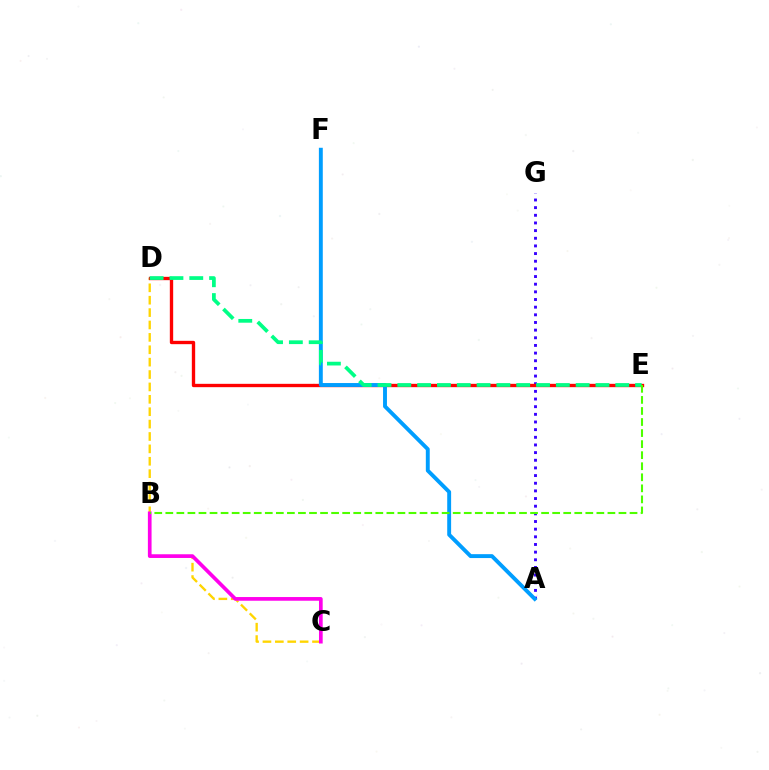{('A', 'G'): [{'color': '#3700ff', 'line_style': 'dotted', 'thickness': 2.08}], ('C', 'D'): [{'color': '#ffd500', 'line_style': 'dashed', 'thickness': 1.68}], ('D', 'E'): [{'color': '#ff0000', 'line_style': 'solid', 'thickness': 2.41}, {'color': '#00ff86', 'line_style': 'dashed', 'thickness': 2.69}], ('A', 'F'): [{'color': '#009eff', 'line_style': 'solid', 'thickness': 2.81}], ('B', 'C'): [{'color': '#ff00ed', 'line_style': 'solid', 'thickness': 2.66}], ('B', 'E'): [{'color': '#4fff00', 'line_style': 'dashed', 'thickness': 1.5}]}